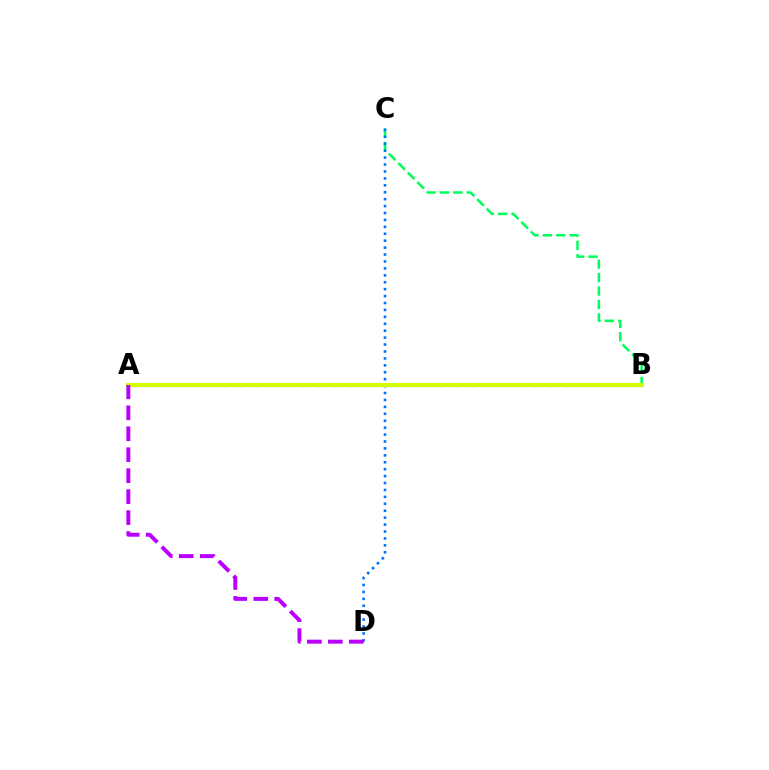{('A', 'B'): [{'color': '#ff0000', 'line_style': 'dashed', 'thickness': 2.25}, {'color': '#d1ff00', 'line_style': 'solid', 'thickness': 2.96}], ('B', 'C'): [{'color': '#00ff5c', 'line_style': 'dashed', 'thickness': 1.82}], ('C', 'D'): [{'color': '#0074ff', 'line_style': 'dotted', 'thickness': 1.88}], ('A', 'D'): [{'color': '#b900ff', 'line_style': 'dashed', 'thickness': 2.85}]}